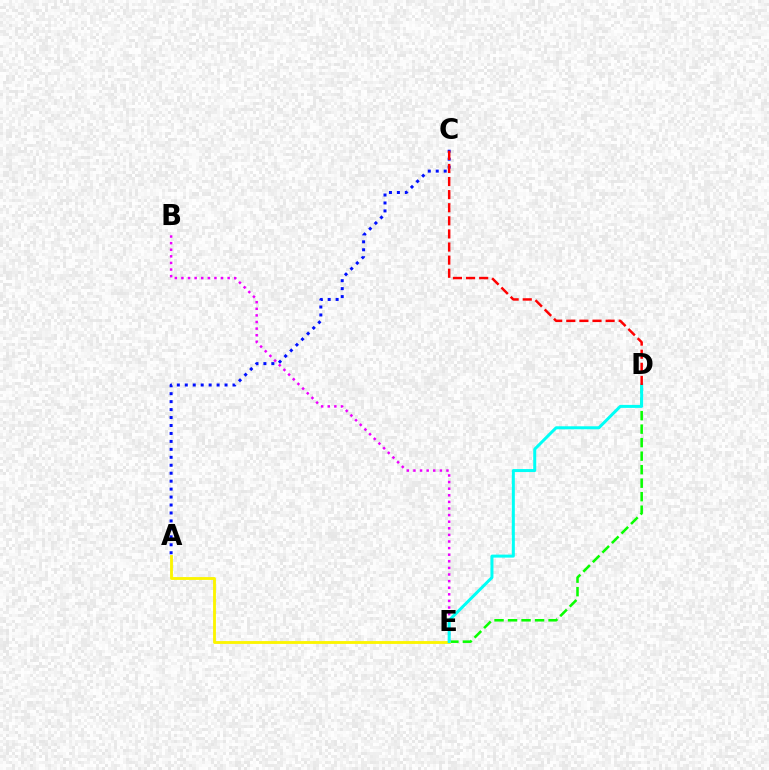{('D', 'E'): [{'color': '#08ff00', 'line_style': 'dashed', 'thickness': 1.83}, {'color': '#00fff6', 'line_style': 'solid', 'thickness': 2.16}], ('A', 'C'): [{'color': '#0010ff', 'line_style': 'dotted', 'thickness': 2.16}], ('B', 'E'): [{'color': '#ee00ff', 'line_style': 'dotted', 'thickness': 1.79}], ('A', 'E'): [{'color': '#fcf500', 'line_style': 'solid', 'thickness': 2.05}], ('C', 'D'): [{'color': '#ff0000', 'line_style': 'dashed', 'thickness': 1.78}]}